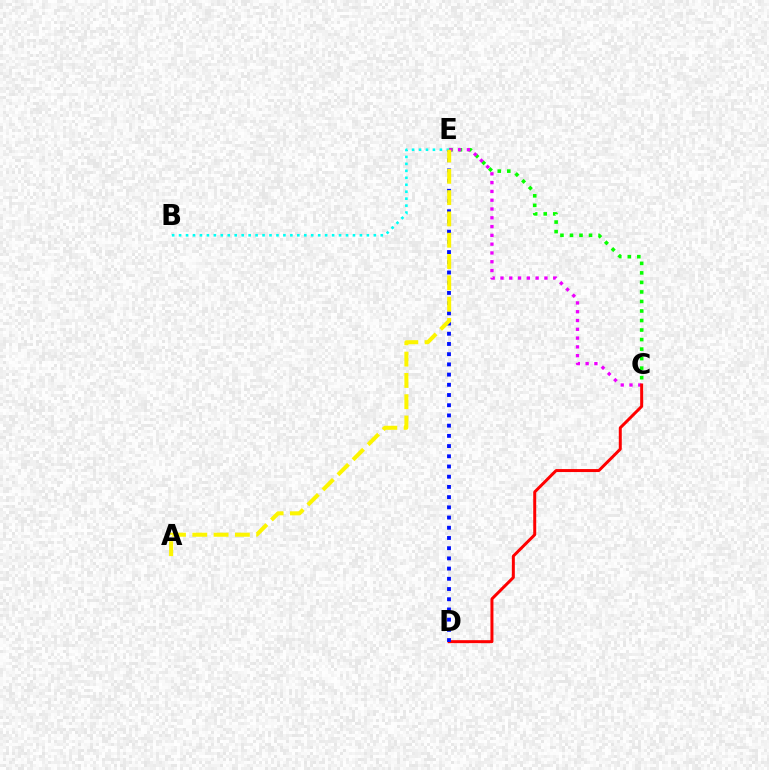{('C', 'E'): [{'color': '#08ff00', 'line_style': 'dotted', 'thickness': 2.59}, {'color': '#ee00ff', 'line_style': 'dotted', 'thickness': 2.39}], ('B', 'E'): [{'color': '#00fff6', 'line_style': 'dotted', 'thickness': 1.89}], ('C', 'D'): [{'color': '#ff0000', 'line_style': 'solid', 'thickness': 2.15}], ('D', 'E'): [{'color': '#0010ff', 'line_style': 'dotted', 'thickness': 2.77}], ('A', 'E'): [{'color': '#fcf500', 'line_style': 'dashed', 'thickness': 2.89}]}